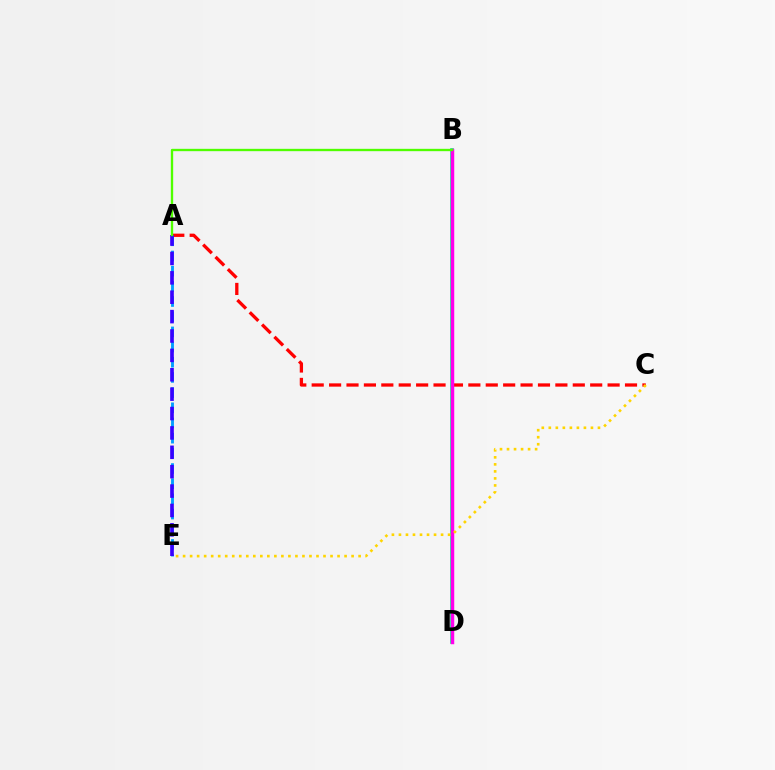{('A', 'C'): [{'color': '#ff0000', 'line_style': 'dashed', 'thickness': 2.36}], ('A', 'E'): [{'color': '#009eff', 'line_style': 'dashed', 'thickness': 2.06}, {'color': '#3700ff', 'line_style': 'dashed', 'thickness': 2.63}], ('B', 'D'): [{'color': '#00ff86', 'line_style': 'solid', 'thickness': 2.62}, {'color': '#ff00ed', 'line_style': 'solid', 'thickness': 2.51}], ('A', 'B'): [{'color': '#4fff00', 'line_style': 'solid', 'thickness': 1.69}], ('C', 'E'): [{'color': '#ffd500', 'line_style': 'dotted', 'thickness': 1.91}]}